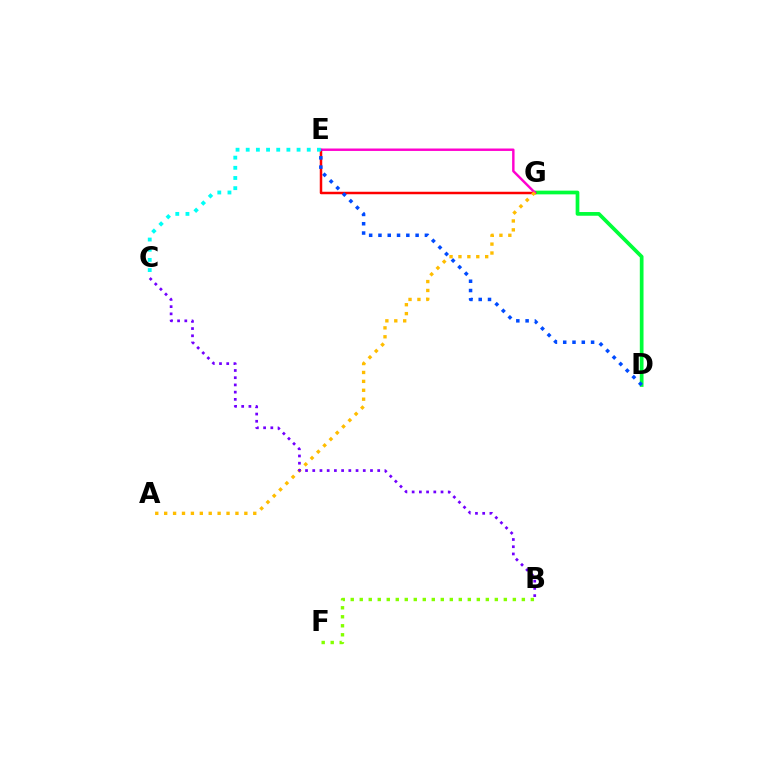{('D', 'G'): [{'color': '#00ff39', 'line_style': 'solid', 'thickness': 2.67}], ('E', 'G'): [{'color': '#ff0000', 'line_style': 'solid', 'thickness': 1.79}, {'color': '#ff00cf', 'line_style': 'solid', 'thickness': 1.75}], ('A', 'G'): [{'color': '#ffbd00', 'line_style': 'dotted', 'thickness': 2.42}], ('D', 'E'): [{'color': '#004bff', 'line_style': 'dotted', 'thickness': 2.52}], ('C', 'E'): [{'color': '#00fff6', 'line_style': 'dotted', 'thickness': 2.76}], ('B', 'C'): [{'color': '#7200ff', 'line_style': 'dotted', 'thickness': 1.96}], ('B', 'F'): [{'color': '#84ff00', 'line_style': 'dotted', 'thickness': 2.45}]}